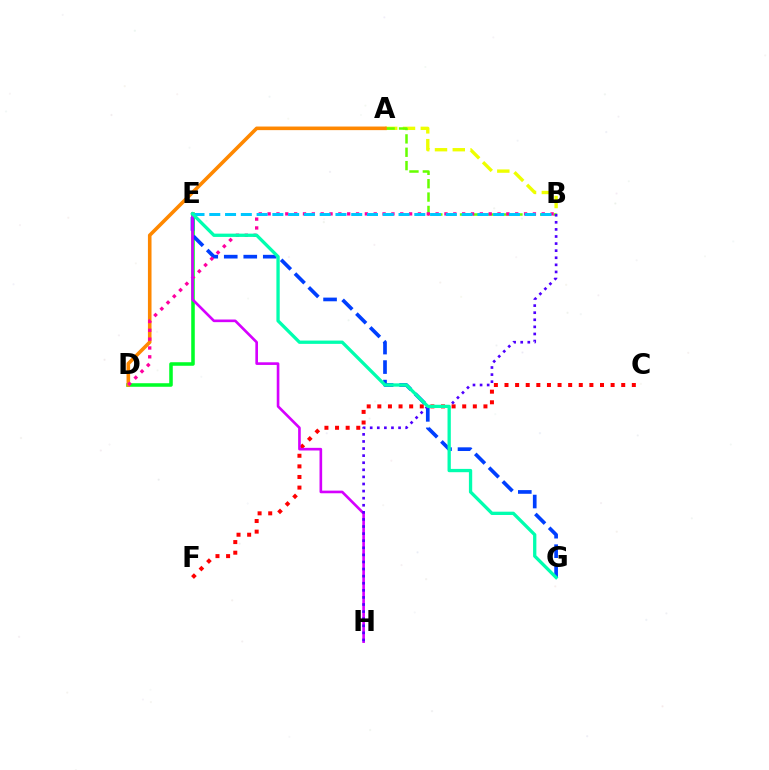{('D', 'E'): [{'color': '#00ff27', 'line_style': 'solid', 'thickness': 2.55}], ('A', 'B'): [{'color': '#eeff00', 'line_style': 'dashed', 'thickness': 2.42}, {'color': '#66ff00', 'line_style': 'dashed', 'thickness': 1.82}], ('C', 'F'): [{'color': '#ff0000', 'line_style': 'dotted', 'thickness': 2.88}], ('E', 'G'): [{'color': '#003fff', 'line_style': 'dashed', 'thickness': 2.65}, {'color': '#00ffaf', 'line_style': 'solid', 'thickness': 2.37}], ('A', 'D'): [{'color': '#ff8800', 'line_style': 'solid', 'thickness': 2.59}], ('B', 'D'): [{'color': '#ff00a0', 'line_style': 'dotted', 'thickness': 2.4}], ('B', 'E'): [{'color': '#00c7ff', 'line_style': 'dashed', 'thickness': 2.14}], ('E', 'H'): [{'color': '#d600ff', 'line_style': 'solid', 'thickness': 1.9}], ('B', 'H'): [{'color': '#4f00ff', 'line_style': 'dotted', 'thickness': 1.93}]}